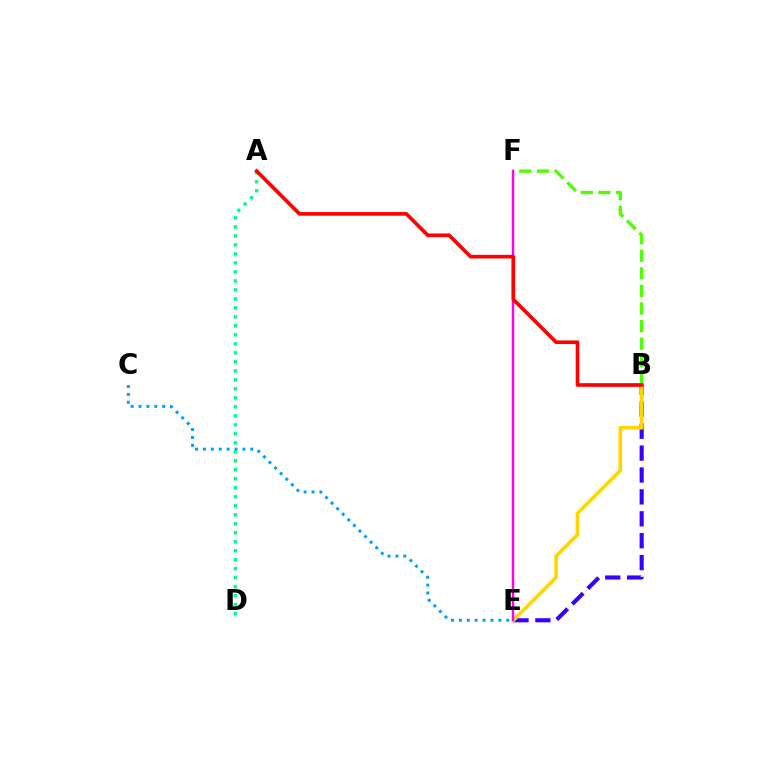{('B', 'E'): [{'color': '#3700ff', 'line_style': 'dashed', 'thickness': 2.98}, {'color': '#ffd500', 'line_style': 'solid', 'thickness': 2.64}], ('C', 'E'): [{'color': '#009eff', 'line_style': 'dotted', 'thickness': 2.14}], ('B', 'F'): [{'color': '#4fff00', 'line_style': 'dashed', 'thickness': 2.39}], ('E', 'F'): [{'color': '#ff00ed', 'line_style': 'solid', 'thickness': 1.74}], ('A', 'D'): [{'color': '#00ff86', 'line_style': 'dotted', 'thickness': 2.44}], ('A', 'B'): [{'color': '#ff0000', 'line_style': 'solid', 'thickness': 2.62}]}